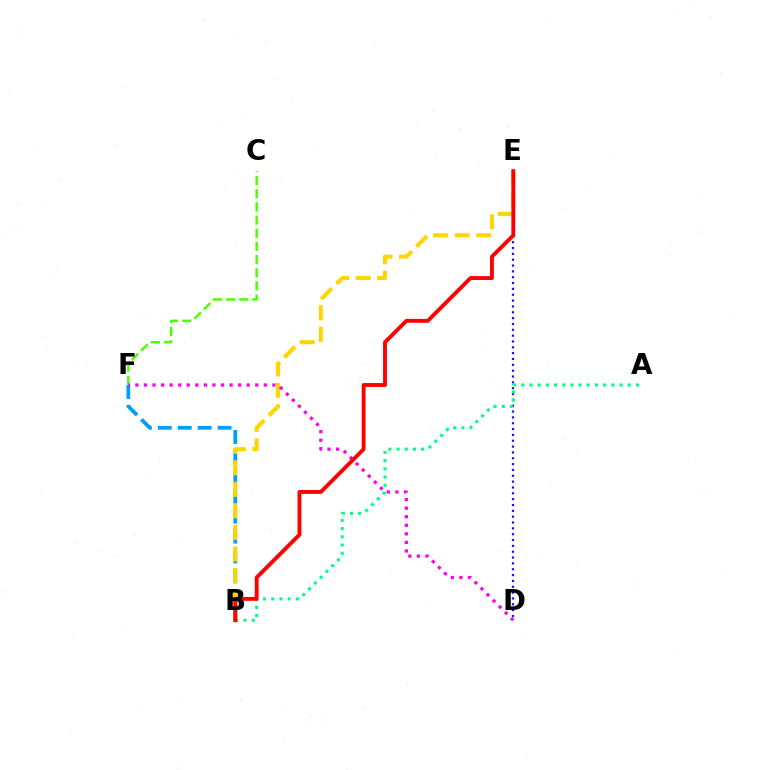{('D', 'E'): [{'color': '#3700ff', 'line_style': 'dotted', 'thickness': 1.59}], ('C', 'F'): [{'color': '#4fff00', 'line_style': 'dashed', 'thickness': 1.79}], ('B', 'F'): [{'color': '#009eff', 'line_style': 'dashed', 'thickness': 2.71}], ('A', 'B'): [{'color': '#00ff86', 'line_style': 'dotted', 'thickness': 2.22}], ('B', 'E'): [{'color': '#ffd500', 'line_style': 'dashed', 'thickness': 2.93}, {'color': '#ff0000', 'line_style': 'solid', 'thickness': 2.79}], ('D', 'F'): [{'color': '#ff00ed', 'line_style': 'dotted', 'thickness': 2.33}]}